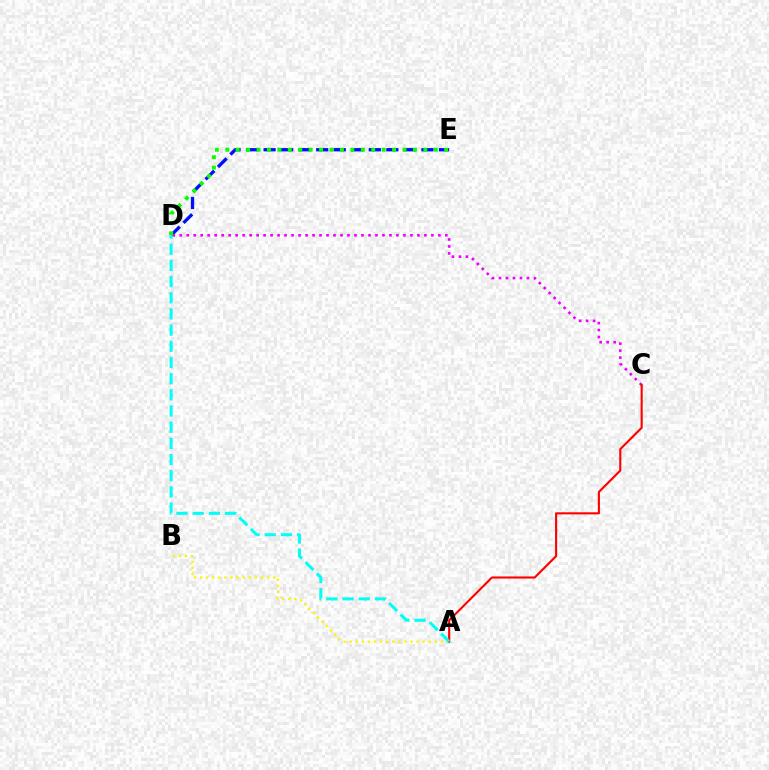{('D', 'E'): [{'color': '#0010ff', 'line_style': 'dashed', 'thickness': 2.38}, {'color': '#08ff00', 'line_style': 'dotted', 'thickness': 2.83}], ('A', 'B'): [{'color': '#fcf500', 'line_style': 'dotted', 'thickness': 1.65}], ('C', 'D'): [{'color': '#ee00ff', 'line_style': 'dotted', 'thickness': 1.9}], ('A', 'C'): [{'color': '#ff0000', 'line_style': 'solid', 'thickness': 1.51}], ('A', 'D'): [{'color': '#00fff6', 'line_style': 'dashed', 'thickness': 2.2}]}